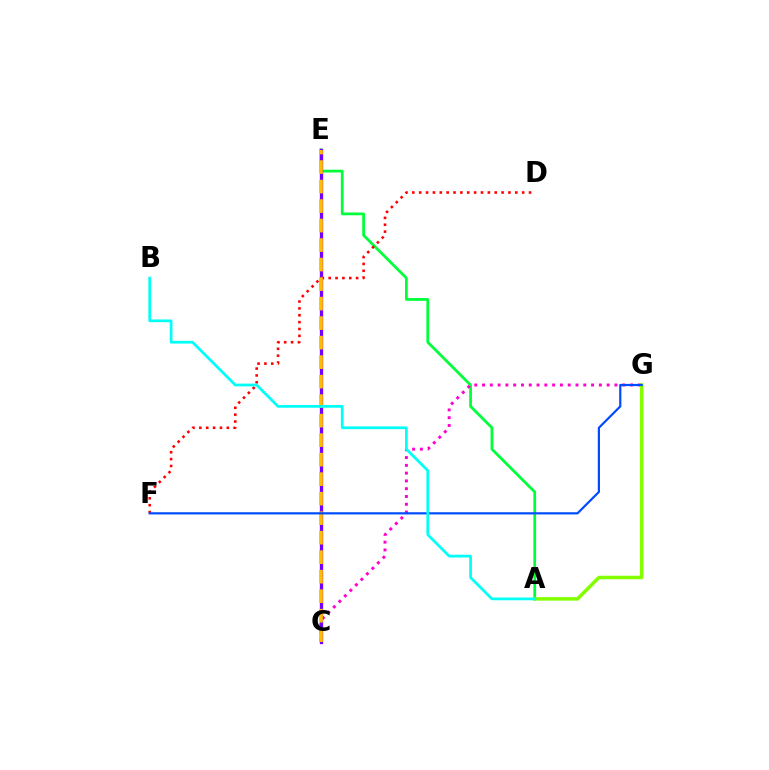{('A', 'E'): [{'color': '#00ff39', 'line_style': 'solid', 'thickness': 1.99}], ('C', 'G'): [{'color': '#ff00cf', 'line_style': 'dotted', 'thickness': 2.12}], ('C', 'E'): [{'color': '#7200ff', 'line_style': 'solid', 'thickness': 2.37}, {'color': '#ffbd00', 'line_style': 'dashed', 'thickness': 2.65}], ('D', 'F'): [{'color': '#ff0000', 'line_style': 'dotted', 'thickness': 1.87}], ('A', 'G'): [{'color': '#84ff00', 'line_style': 'solid', 'thickness': 2.54}], ('F', 'G'): [{'color': '#004bff', 'line_style': 'solid', 'thickness': 1.58}], ('A', 'B'): [{'color': '#00fff6', 'line_style': 'solid', 'thickness': 1.97}]}